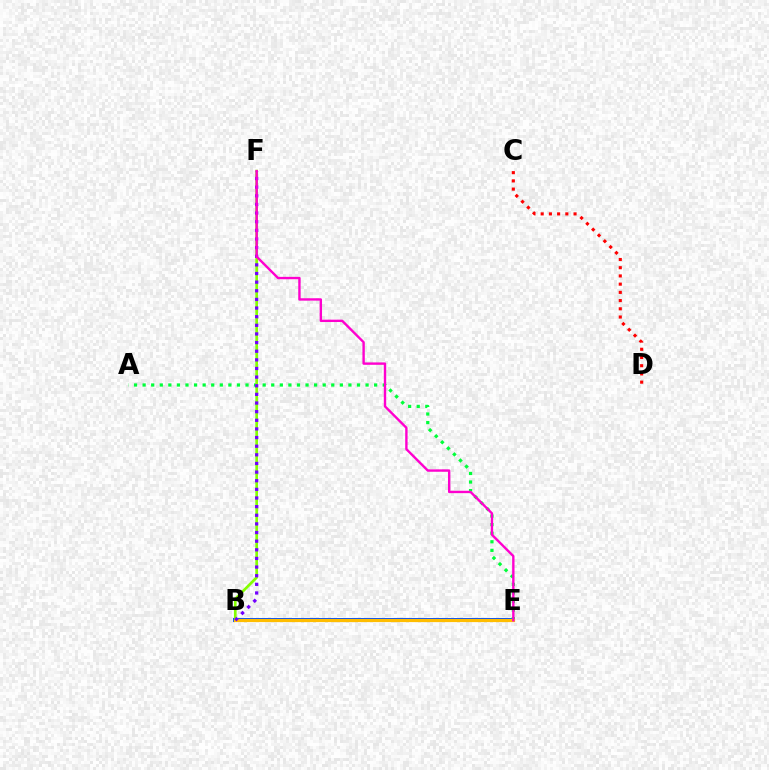{('B', 'E'): [{'color': '#00fff6', 'line_style': 'dashed', 'thickness': 2.68}, {'color': '#004bff', 'line_style': 'solid', 'thickness': 2.86}, {'color': '#ffbd00', 'line_style': 'solid', 'thickness': 2.32}], ('A', 'E'): [{'color': '#00ff39', 'line_style': 'dotted', 'thickness': 2.33}], ('B', 'F'): [{'color': '#84ff00', 'line_style': 'solid', 'thickness': 1.93}, {'color': '#7200ff', 'line_style': 'dotted', 'thickness': 2.35}], ('C', 'D'): [{'color': '#ff0000', 'line_style': 'dotted', 'thickness': 2.23}], ('E', 'F'): [{'color': '#ff00cf', 'line_style': 'solid', 'thickness': 1.72}]}